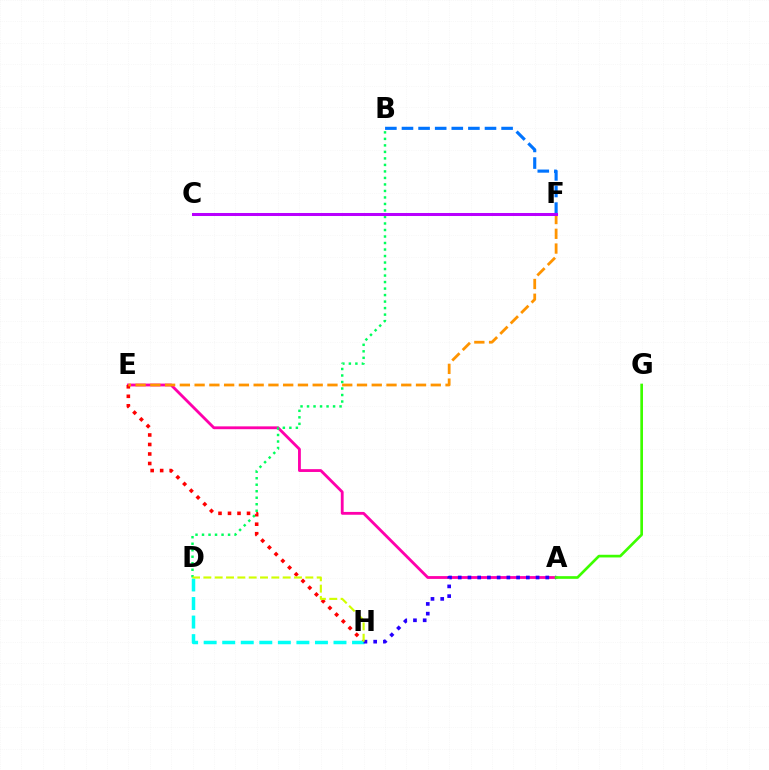{('A', 'E'): [{'color': '#ff00ac', 'line_style': 'solid', 'thickness': 2.03}], ('E', 'H'): [{'color': '#ff0000', 'line_style': 'dotted', 'thickness': 2.58}], ('D', 'H'): [{'color': '#00fff6', 'line_style': 'dashed', 'thickness': 2.52}, {'color': '#d1ff00', 'line_style': 'dashed', 'thickness': 1.54}], ('A', 'H'): [{'color': '#2500ff', 'line_style': 'dotted', 'thickness': 2.64}], ('B', 'D'): [{'color': '#00ff5c', 'line_style': 'dotted', 'thickness': 1.77}], ('E', 'F'): [{'color': '#ff9400', 'line_style': 'dashed', 'thickness': 2.01}], ('A', 'G'): [{'color': '#3dff00', 'line_style': 'solid', 'thickness': 1.93}], ('B', 'F'): [{'color': '#0074ff', 'line_style': 'dashed', 'thickness': 2.26}], ('C', 'F'): [{'color': '#b900ff', 'line_style': 'solid', 'thickness': 2.18}]}